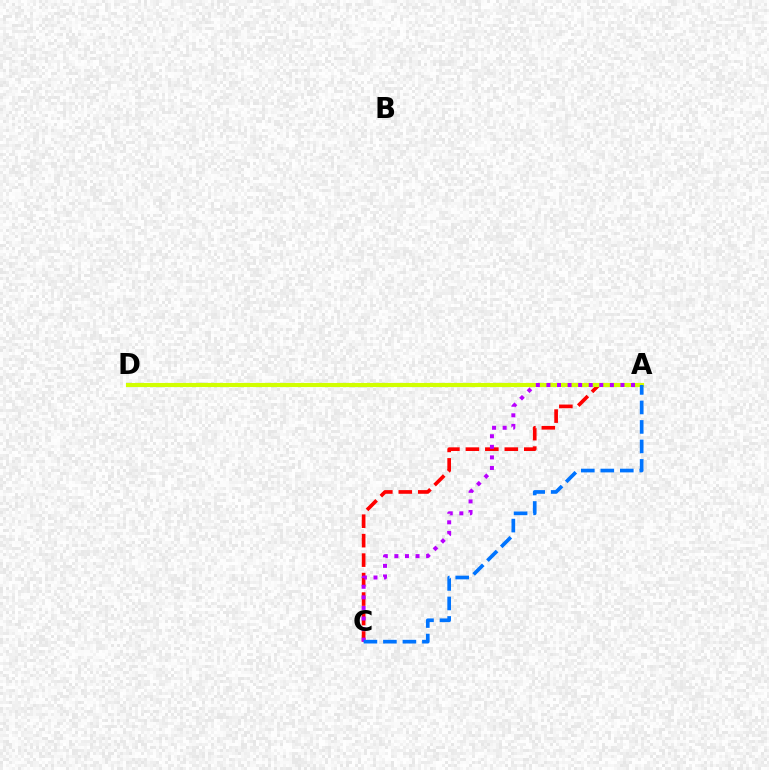{('A', 'C'): [{'color': '#ff0000', 'line_style': 'dashed', 'thickness': 2.64}, {'color': '#b900ff', 'line_style': 'dotted', 'thickness': 2.87}, {'color': '#0074ff', 'line_style': 'dashed', 'thickness': 2.65}], ('A', 'D'): [{'color': '#00ff5c', 'line_style': 'dotted', 'thickness': 1.78}, {'color': '#d1ff00', 'line_style': 'solid', 'thickness': 2.97}]}